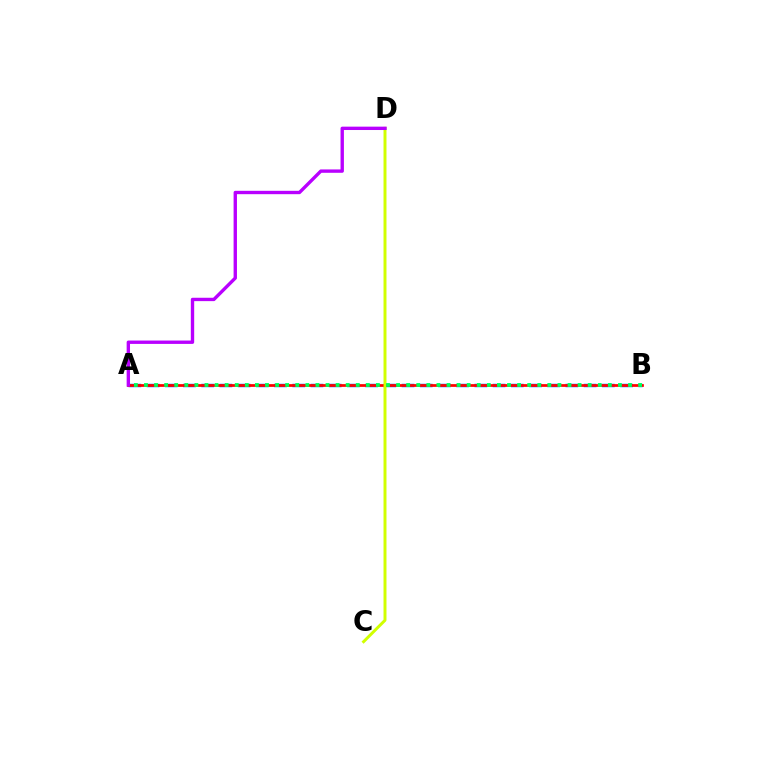{('A', 'B'): [{'color': '#0074ff', 'line_style': 'dashed', 'thickness': 2.47}, {'color': '#ff0000', 'line_style': 'solid', 'thickness': 1.97}, {'color': '#00ff5c', 'line_style': 'dotted', 'thickness': 2.74}], ('C', 'D'): [{'color': '#d1ff00', 'line_style': 'solid', 'thickness': 2.13}], ('A', 'D'): [{'color': '#b900ff', 'line_style': 'solid', 'thickness': 2.42}]}